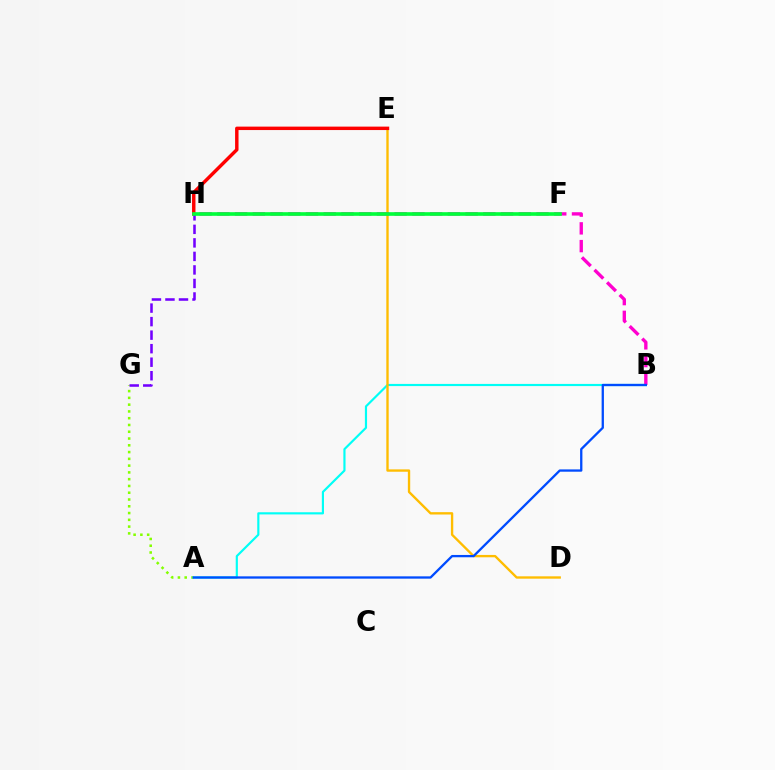{('A', 'G'): [{'color': '#84ff00', 'line_style': 'dotted', 'thickness': 1.84}], ('A', 'B'): [{'color': '#00fff6', 'line_style': 'solid', 'thickness': 1.56}, {'color': '#004bff', 'line_style': 'solid', 'thickness': 1.66}], ('D', 'E'): [{'color': '#ffbd00', 'line_style': 'solid', 'thickness': 1.7}], ('E', 'H'): [{'color': '#ff0000', 'line_style': 'solid', 'thickness': 2.47}], ('G', 'H'): [{'color': '#7200ff', 'line_style': 'dashed', 'thickness': 1.84}], ('B', 'H'): [{'color': '#ff00cf', 'line_style': 'dashed', 'thickness': 2.41}], ('F', 'H'): [{'color': '#00ff39', 'line_style': 'solid', 'thickness': 2.62}]}